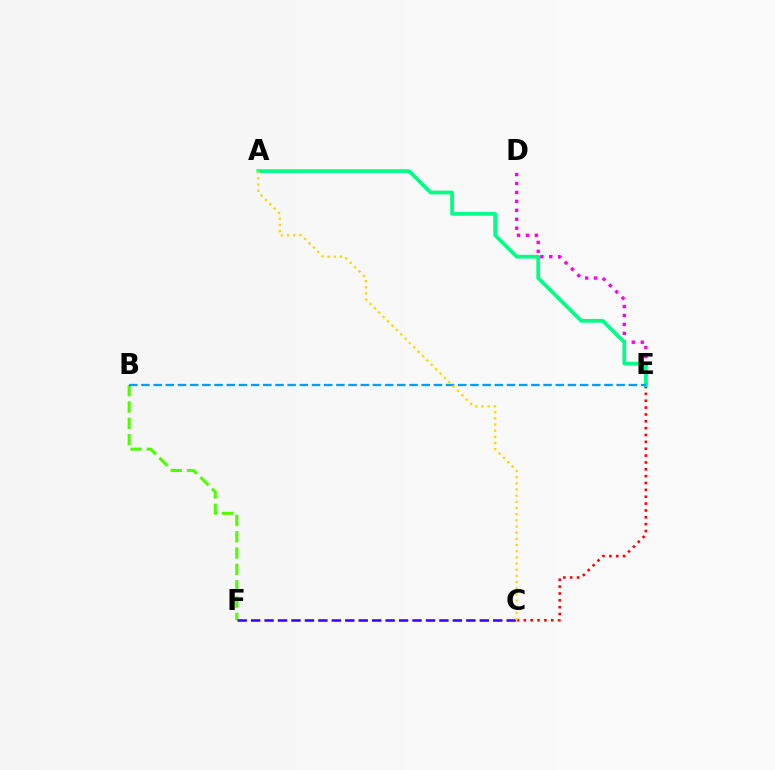{('C', 'E'): [{'color': '#ff0000', 'line_style': 'dotted', 'thickness': 1.86}], ('B', 'F'): [{'color': '#4fff00', 'line_style': 'dashed', 'thickness': 2.22}], ('D', 'E'): [{'color': '#ff00ed', 'line_style': 'dotted', 'thickness': 2.43}], ('A', 'E'): [{'color': '#00ff86', 'line_style': 'solid', 'thickness': 2.68}], ('B', 'E'): [{'color': '#009eff', 'line_style': 'dashed', 'thickness': 1.66}], ('C', 'F'): [{'color': '#3700ff', 'line_style': 'dashed', 'thickness': 1.83}], ('A', 'C'): [{'color': '#ffd500', 'line_style': 'dotted', 'thickness': 1.68}]}